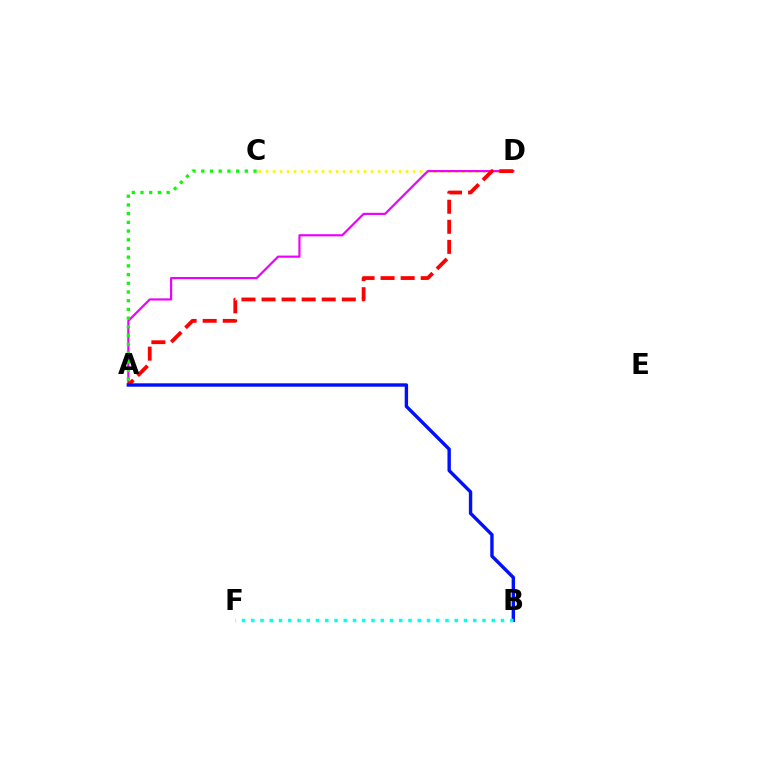{('C', 'D'): [{'color': '#fcf500', 'line_style': 'dotted', 'thickness': 1.9}], ('A', 'D'): [{'color': '#ee00ff', 'line_style': 'solid', 'thickness': 1.56}, {'color': '#ff0000', 'line_style': 'dashed', 'thickness': 2.73}], ('A', 'B'): [{'color': '#0010ff', 'line_style': 'solid', 'thickness': 2.45}], ('B', 'F'): [{'color': '#00fff6', 'line_style': 'dotted', 'thickness': 2.51}], ('A', 'C'): [{'color': '#08ff00', 'line_style': 'dotted', 'thickness': 2.37}]}